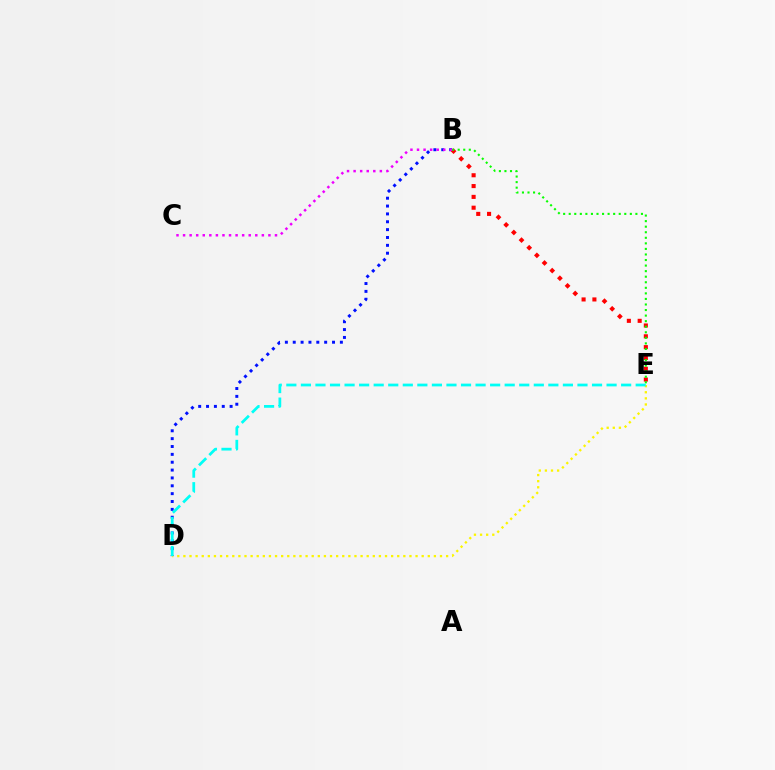{('B', 'D'): [{'color': '#0010ff', 'line_style': 'dotted', 'thickness': 2.13}], ('D', 'E'): [{'color': '#fcf500', 'line_style': 'dotted', 'thickness': 1.66}, {'color': '#00fff6', 'line_style': 'dashed', 'thickness': 1.98}], ('B', 'E'): [{'color': '#ff0000', 'line_style': 'dotted', 'thickness': 2.94}, {'color': '#08ff00', 'line_style': 'dotted', 'thickness': 1.51}], ('B', 'C'): [{'color': '#ee00ff', 'line_style': 'dotted', 'thickness': 1.78}]}